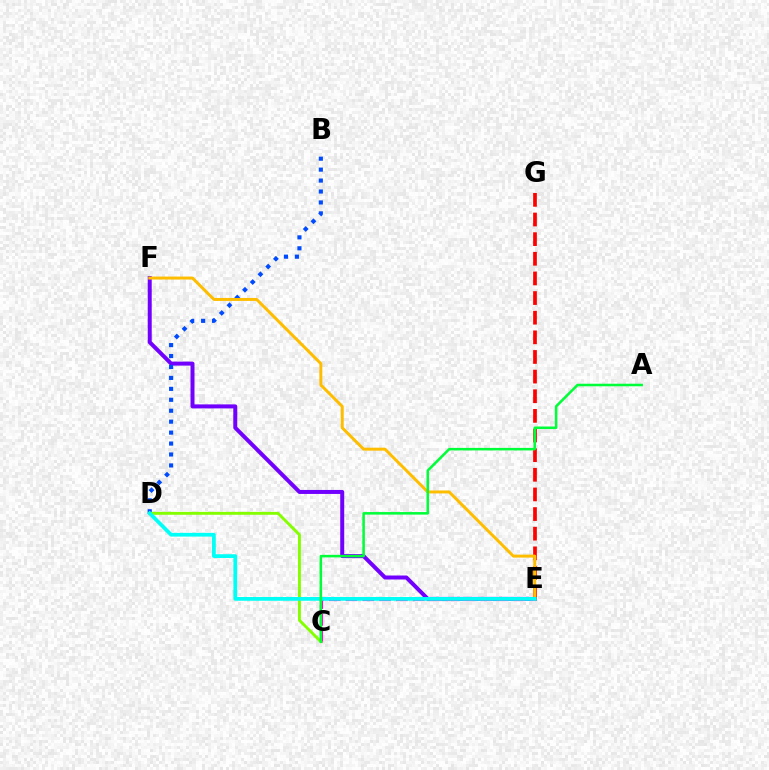{('E', 'F'): [{'color': '#7200ff', 'line_style': 'solid', 'thickness': 2.87}, {'color': '#ffbd00', 'line_style': 'solid', 'thickness': 2.14}], ('C', 'E'): [{'color': '#ff00cf', 'line_style': 'dashed', 'thickness': 2.28}], ('E', 'G'): [{'color': '#ff0000', 'line_style': 'dashed', 'thickness': 2.67}], ('B', 'D'): [{'color': '#004bff', 'line_style': 'dotted', 'thickness': 2.97}], ('C', 'D'): [{'color': '#84ff00', 'line_style': 'solid', 'thickness': 2.08}], ('D', 'E'): [{'color': '#00fff6', 'line_style': 'solid', 'thickness': 2.69}], ('A', 'C'): [{'color': '#00ff39', 'line_style': 'solid', 'thickness': 1.83}]}